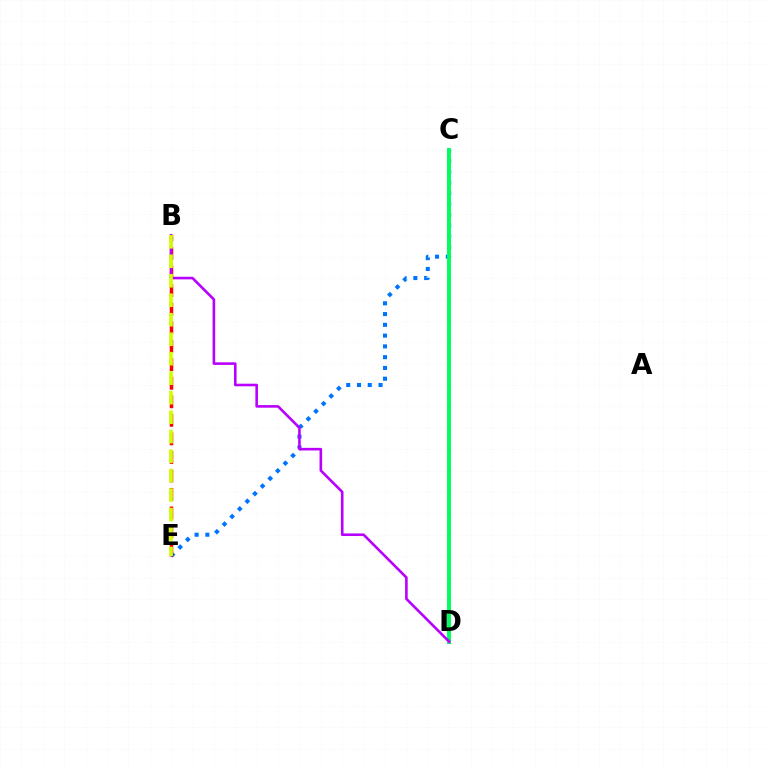{('C', 'E'): [{'color': '#0074ff', 'line_style': 'dotted', 'thickness': 2.93}], ('C', 'D'): [{'color': '#00ff5c', 'line_style': 'solid', 'thickness': 2.83}], ('B', 'E'): [{'color': '#ff0000', 'line_style': 'dashed', 'thickness': 2.52}, {'color': '#d1ff00', 'line_style': 'dashed', 'thickness': 2.65}], ('B', 'D'): [{'color': '#b900ff', 'line_style': 'solid', 'thickness': 1.88}]}